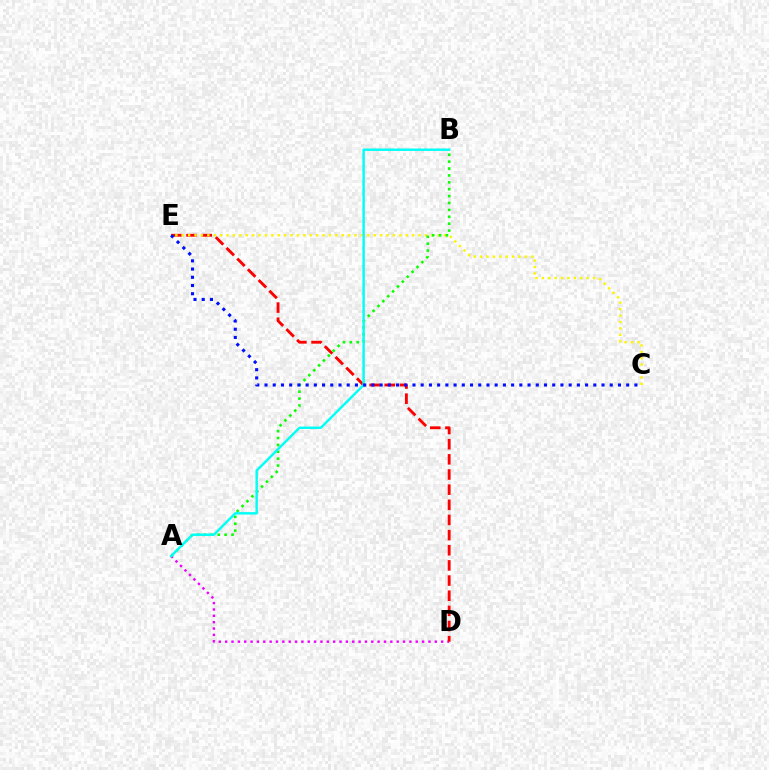{('A', 'D'): [{'color': '#ee00ff', 'line_style': 'dotted', 'thickness': 1.73}], ('D', 'E'): [{'color': '#ff0000', 'line_style': 'dashed', 'thickness': 2.06}], ('C', 'E'): [{'color': '#fcf500', 'line_style': 'dotted', 'thickness': 1.74}, {'color': '#0010ff', 'line_style': 'dotted', 'thickness': 2.23}], ('A', 'B'): [{'color': '#08ff00', 'line_style': 'dotted', 'thickness': 1.87}, {'color': '#00fff6', 'line_style': 'solid', 'thickness': 1.75}]}